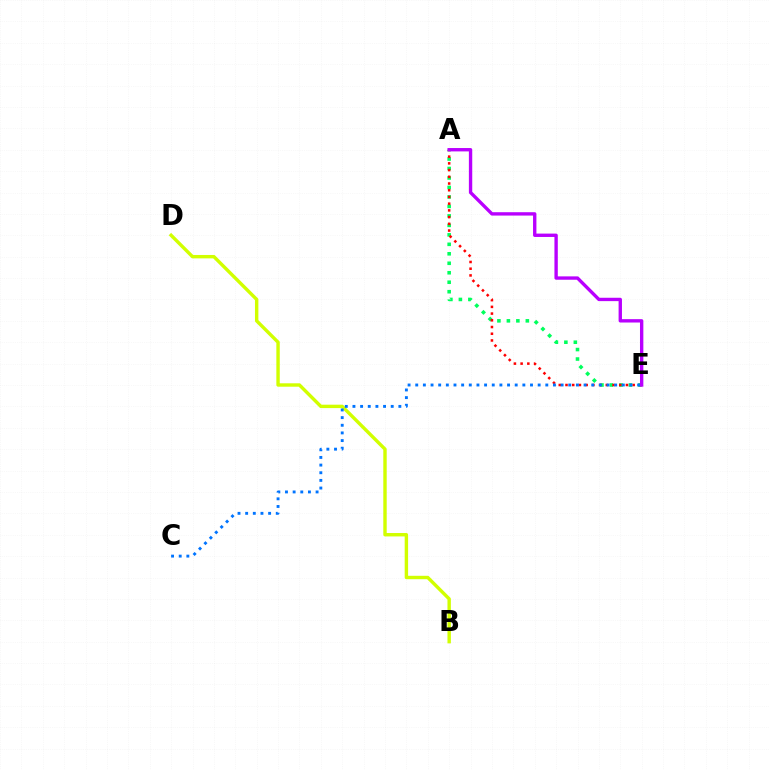{('B', 'D'): [{'color': '#d1ff00', 'line_style': 'solid', 'thickness': 2.45}], ('A', 'E'): [{'color': '#00ff5c', 'line_style': 'dotted', 'thickness': 2.58}, {'color': '#ff0000', 'line_style': 'dotted', 'thickness': 1.83}, {'color': '#b900ff', 'line_style': 'solid', 'thickness': 2.42}], ('C', 'E'): [{'color': '#0074ff', 'line_style': 'dotted', 'thickness': 2.08}]}